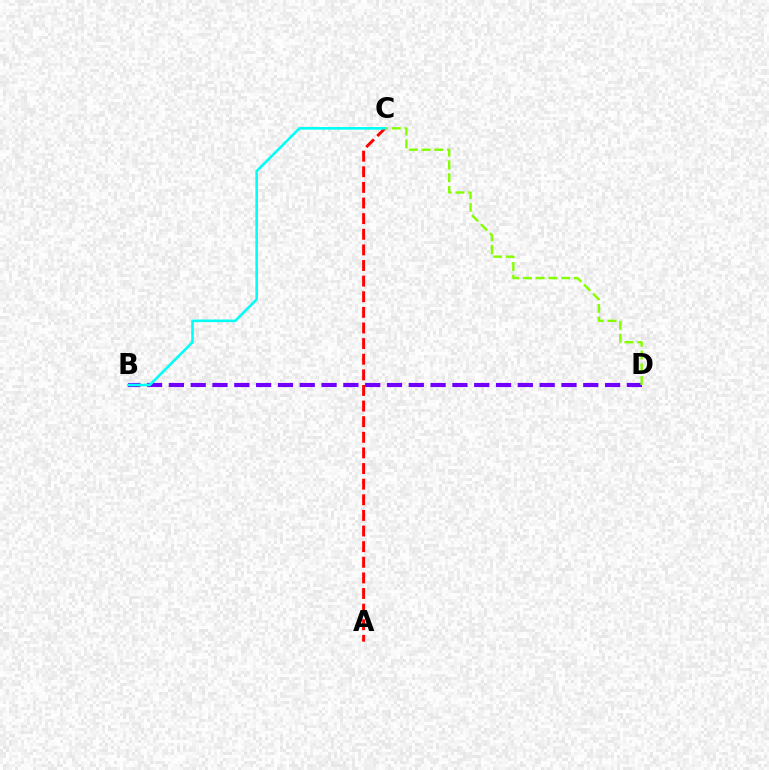{('A', 'C'): [{'color': '#ff0000', 'line_style': 'dashed', 'thickness': 2.12}], ('B', 'D'): [{'color': '#7200ff', 'line_style': 'dashed', 'thickness': 2.96}], ('C', 'D'): [{'color': '#84ff00', 'line_style': 'dashed', 'thickness': 1.73}], ('B', 'C'): [{'color': '#00fff6', 'line_style': 'solid', 'thickness': 1.88}]}